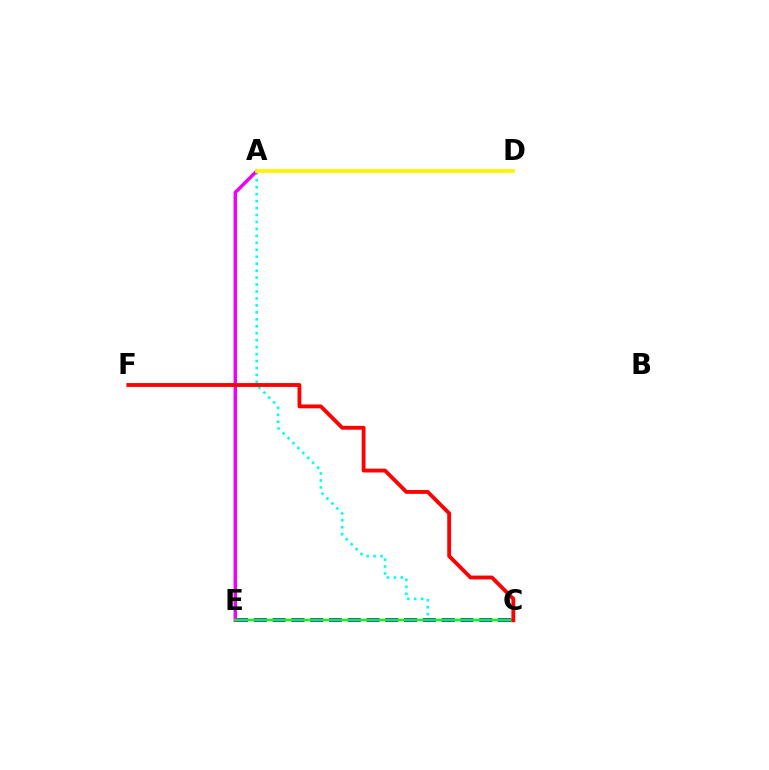{('A', 'C'): [{'color': '#00fff6', 'line_style': 'dotted', 'thickness': 1.89}], ('C', 'E'): [{'color': '#0010ff', 'line_style': 'dashed', 'thickness': 2.55}, {'color': '#08ff00', 'line_style': 'solid', 'thickness': 1.69}], ('A', 'E'): [{'color': '#ee00ff', 'line_style': 'solid', 'thickness': 2.47}], ('C', 'F'): [{'color': '#ff0000', 'line_style': 'solid', 'thickness': 2.77}], ('A', 'D'): [{'color': '#fcf500', 'line_style': 'solid', 'thickness': 2.75}]}